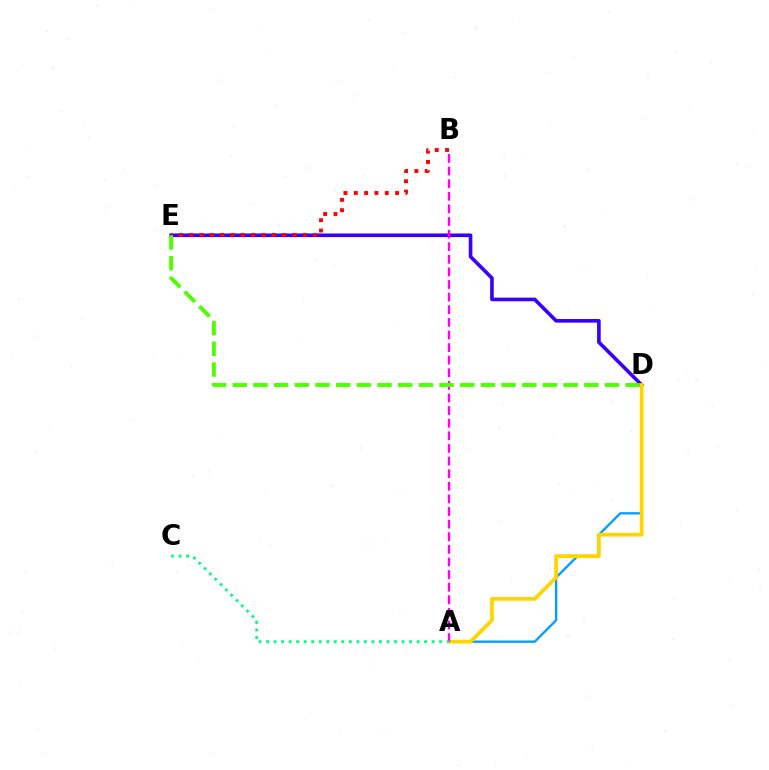{('A', 'D'): [{'color': '#009eff', 'line_style': 'solid', 'thickness': 1.68}, {'color': '#ffd500', 'line_style': 'solid', 'thickness': 2.69}], ('D', 'E'): [{'color': '#3700ff', 'line_style': 'solid', 'thickness': 2.61}, {'color': '#4fff00', 'line_style': 'dashed', 'thickness': 2.81}], ('B', 'E'): [{'color': '#ff0000', 'line_style': 'dotted', 'thickness': 2.81}], ('A', 'B'): [{'color': '#ff00ed', 'line_style': 'dashed', 'thickness': 1.71}], ('A', 'C'): [{'color': '#00ff86', 'line_style': 'dotted', 'thickness': 2.04}]}